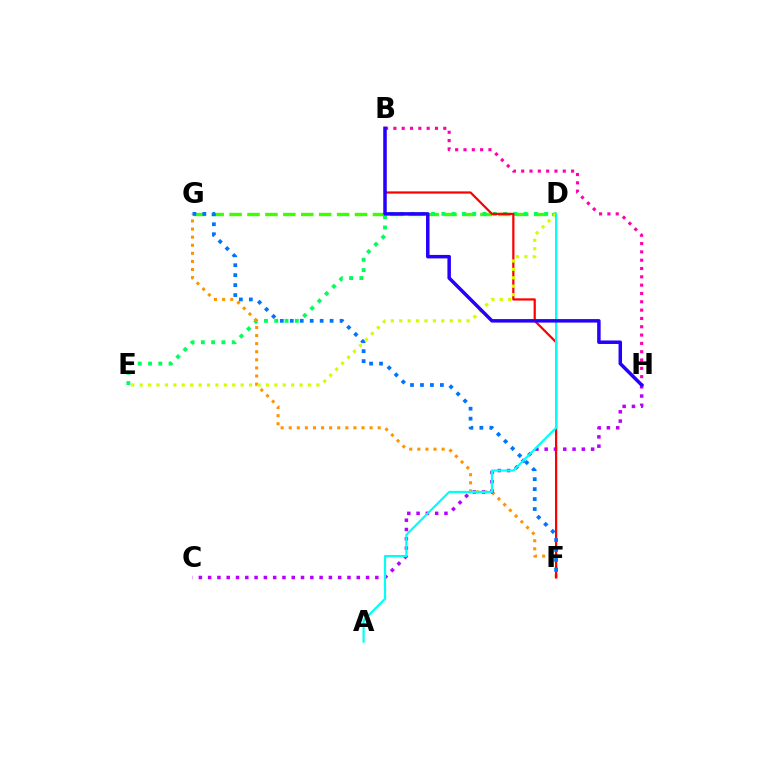{('D', 'G'): [{'color': '#3dff00', 'line_style': 'dashed', 'thickness': 2.43}], ('D', 'E'): [{'color': '#00ff5c', 'line_style': 'dotted', 'thickness': 2.79}, {'color': '#d1ff00', 'line_style': 'dotted', 'thickness': 2.29}], ('F', 'G'): [{'color': '#ff9400', 'line_style': 'dotted', 'thickness': 2.2}, {'color': '#0074ff', 'line_style': 'dotted', 'thickness': 2.71}], ('C', 'H'): [{'color': '#b900ff', 'line_style': 'dotted', 'thickness': 2.52}], ('B', 'F'): [{'color': '#ff0000', 'line_style': 'solid', 'thickness': 1.61}], ('B', 'H'): [{'color': '#ff00ac', 'line_style': 'dotted', 'thickness': 2.26}, {'color': '#2500ff', 'line_style': 'solid', 'thickness': 2.51}], ('A', 'D'): [{'color': '#00fff6', 'line_style': 'solid', 'thickness': 1.58}]}